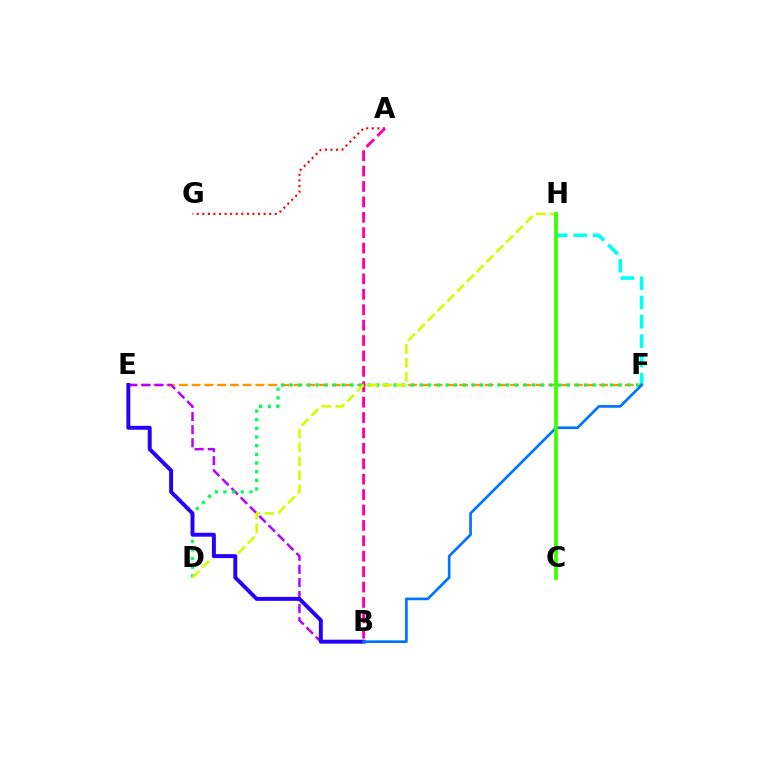{('E', 'F'): [{'color': '#ff9400', 'line_style': 'dashed', 'thickness': 1.73}], ('A', 'G'): [{'color': '#ff0000', 'line_style': 'dotted', 'thickness': 1.52}], ('B', 'E'): [{'color': '#b900ff', 'line_style': 'dashed', 'thickness': 1.78}, {'color': '#2500ff', 'line_style': 'solid', 'thickness': 2.83}], ('D', 'F'): [{'color': '#00ff5c', 'line_style': 'dotted', 'thickness': 2.35}], ('A', 'B'): [{'color': '#ff00ac', 'line_style': 'dashed', 'thickness': 2.09}], ('D', 'H'): [{'color': '#d1ff00', 'line_style': 'dashed', 'thickness': 1.89}], ('F', 'H'): [{'color': '#00fff6', 'line_style': 'dashed', 'thickness': 2.63}], ('B', 'F'): [{'color': '#0074ff', 'line_style': 'solid', 'thickness': 1.93}], ('C', 'H'): [{'color': '#3dff00', 'line_style': 'solid', 'thickness': 2.72}]}